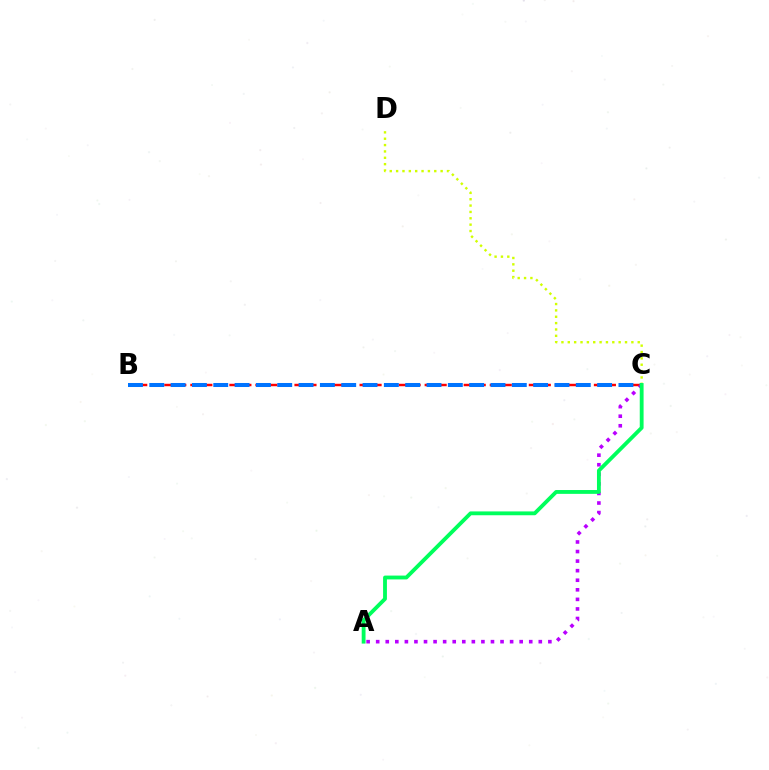{('B', 'C'): [{'color': '#ff0000', 'line_style': 'dashed', 'thickness': 1.77}, {'color': '#0074ff', 'line_style': 'dashed', 'thickness': 2.9}], ('C', 'D'): [{'color': '#d1ff00', 'line_style': 'dotted', 'thickness': 1.73}], ('A', 'C'): [{'color': '#b900ff', 'line_style': 'dotted', 'thickness': 2.6}, {'color': '#00ff5c', 'line_style': 'solid', 'thickness': 2.76}]}